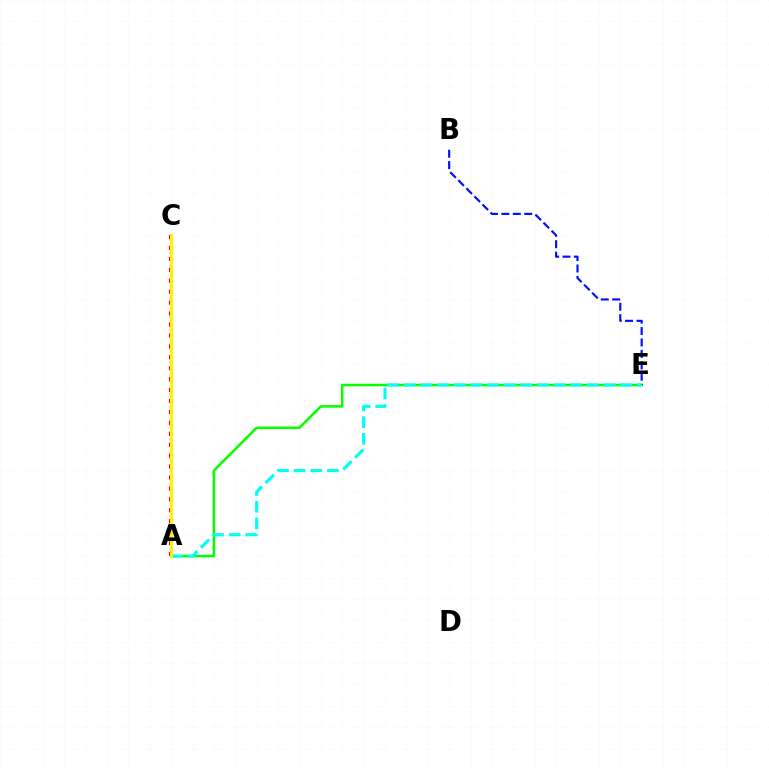{('A', 'C'): [{'color': '#ee00ff', 'line_style': 'dotted', 'thickness': 1.74}, {'color': '#ff0000', 'line_style': 'dotted', 'thickness': 2.97}, {'color': '#fcf500', 'line_style': 'solid', 'thickness': 2.16}], ('A', 'E'): [{'color': '#08ff00', 'line_style': 'solid', 'thickness': 1.82}, {'color': '#00fff6', 'line_style': 'dashed', 'thickness': 2.26}], ('B', 'E'): [{'color': '#0010ff', 'line_style': 'dashed', 'thickness': 1.55}]}